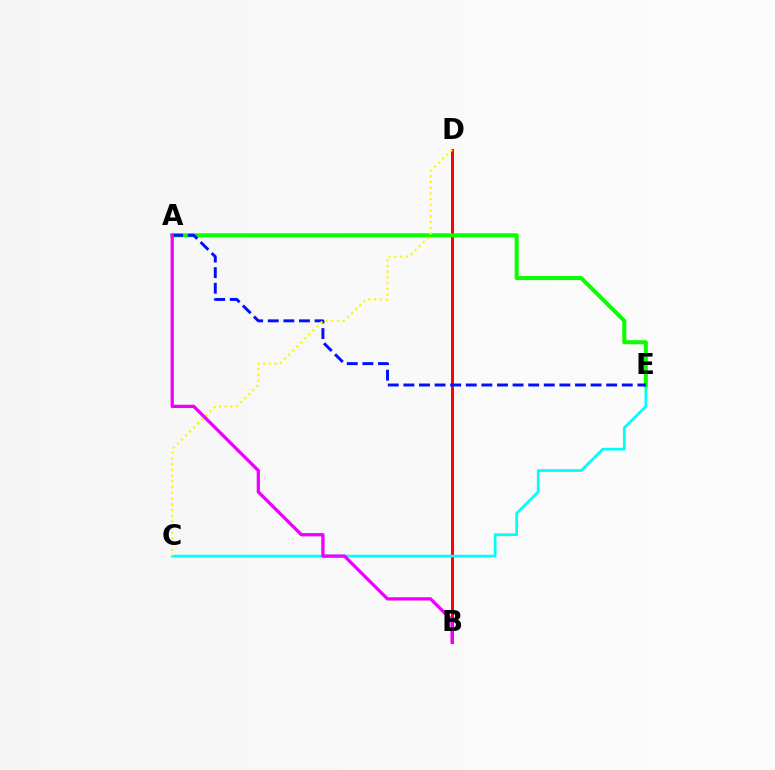{('B', 'D'): [{'color': '#ff0000', 'line_style': 'solid', 'thickness': 2.14}], ('C', 'E'): [{'color': '#00fff6', 'line_style': 'solid', 'thickness': 1.96}], ('A', 'E'): [{'color': '#08ff00', 'line_style': 'solid', 'thickness': 2.89}, {'color': '#0010ff', 'line_style': 'dashed', 'thickness': 2.12}], ('C', 'D'): [{'color': '#fcf500', 'line_style': 'dotted', 'thickness': 1.56}], ('A', 'B'): [{'color': '#ee00ff', 'line_style': 'solid', 'thickness': 2.36}]}